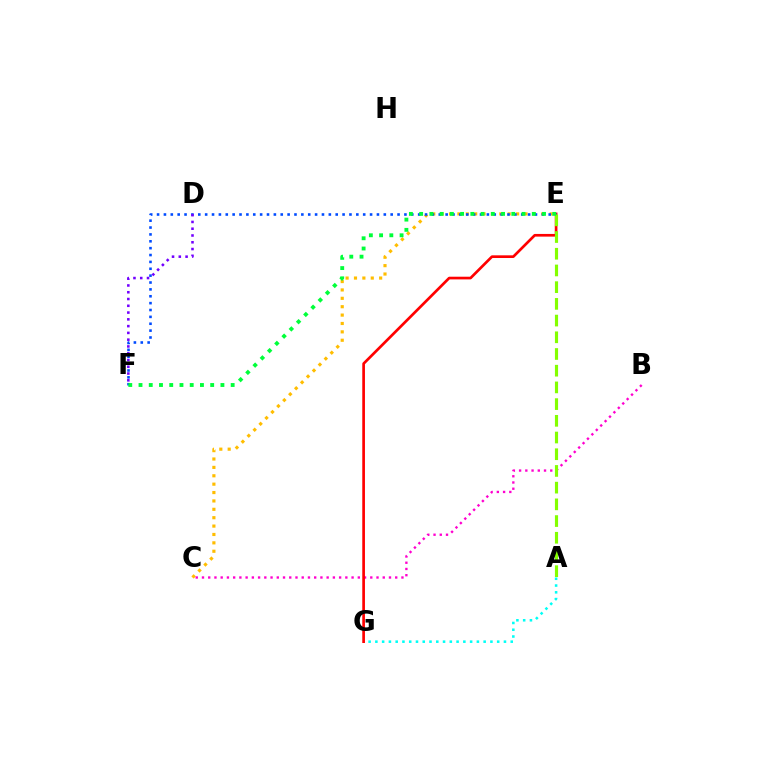{('C', 'E'): [{'color': '#ffbd00', 'line_style': 'dotted', 'thickness': 2.28}], ('A', 'G'): [{'color': '#00fff6', 'line_style': 'dotted', 'thickness': 1.84}], ('B', 'C'): [{'color': '#ff00cf', 'line_style': 'dotted', 'thickness': 1.69}], ('E', 'G'): [{'color': '#ff0000', 'line_style': 'solid', 'thickness': 1.93}], ('E', 'F'): [{'color': '#004bff', 'line_style': 'dotted', 'thickness': 1.87}, {'color': '#00ff39', 'line_style': 'dotted', 'thickness': 2.78}], ('D', 'F'): [{'color': '#7200ff', 'line_style': 'dotted', 'thickness': 1.84}], ('A', 'E'): [{'color': '#84ff00', 'line_style': 'dashed', 'thickness': 2.27}]}